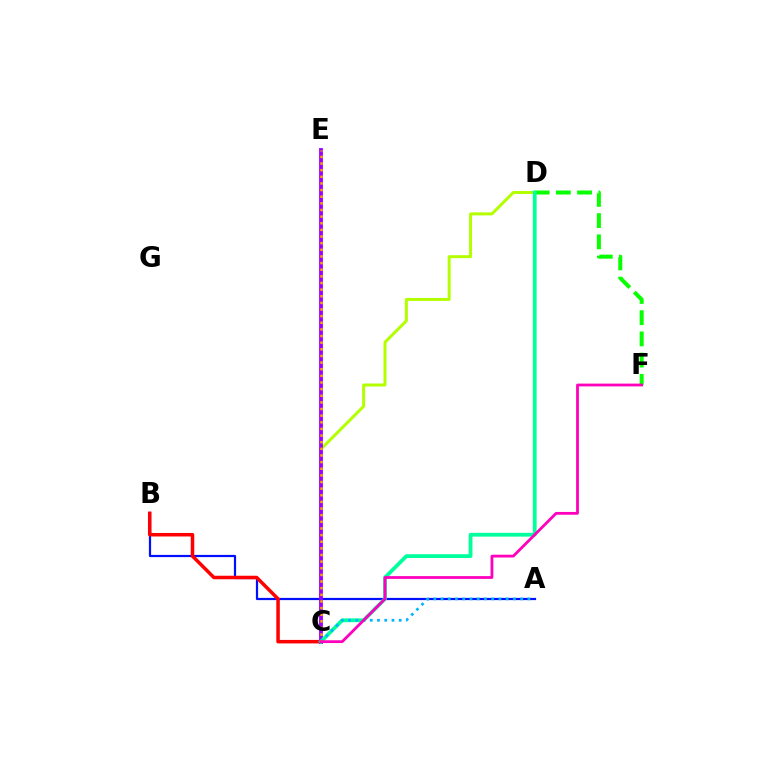{('C', 'D'): [{'color': '#b3ff00', 'line_style': 'solid', 'thickness': 2.15}, {'color': '#00ff9d', 'line_style': 'solid', 'thickness': 2.72}], ('A', 'B'): [{'color': '#0010ff', 'line_style': 'solid', 'thickness': 1.59}], ('B', 'C'): [{'color': '#ff0000', 'line_style': 'solid', 'thickness': 2.52}], ('C', 'E'): [{'color': '#9b00ff', 'line_style': 'solid', 'thickness': 2.75}, {'color': '#ffa500', 'line_style': 'dotted', 'thickness': 1.8}], ('D', 'F'): [{'color': '#08ff00', 'line_style': 'dashed', 'thickness': 2.88}], ('A', 'C'): [{'color': '#00b5ff', 'line_style': 'dotted', 'thickness': 1.97}], ('C', 'F'): [{'color': '#ff00bd', 'line_style': 'solid', 'thickness': 2.01}]}